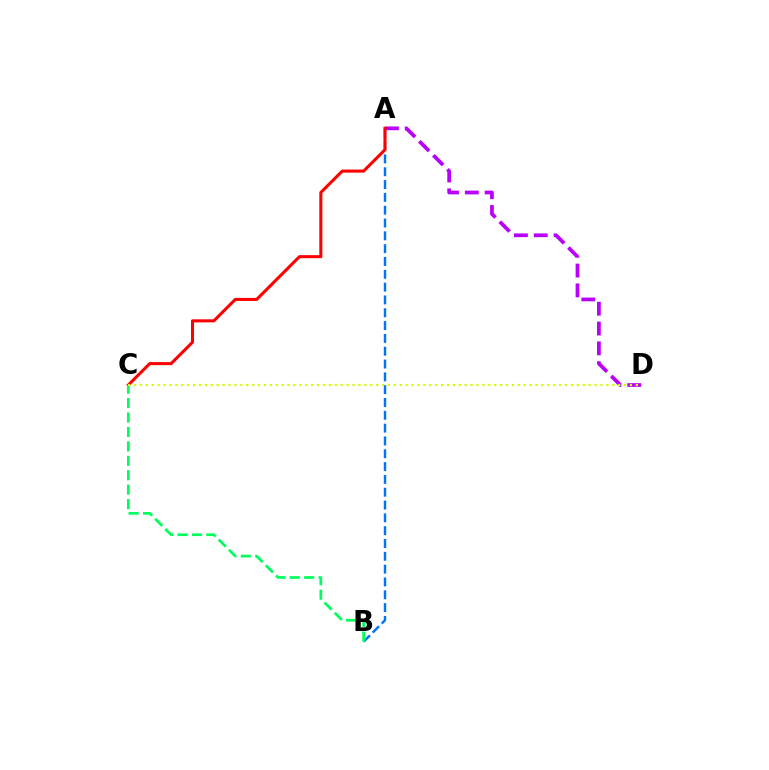{('A', 'D'): [{'color': '#b900ff', 'line_style': 'dashed', 'thickness': 2.69}], ('A', 'B'): [{'color': '#0074ff', 'line_style': 'dashed', 'thickness': 1.74}], ('A', 'C'): [{'color': '#ff0000', 'line_style': 'solid', 'thickness': 2.2}], ('B', 'C'): [{'color': '#00ff5c', 'line_style': 'dashed', 'thickness': 1.96}], ('C', 'D'): [{'color': '#d1ff00', 'line_style': 'dotted', 'thickness': 1.6}]}